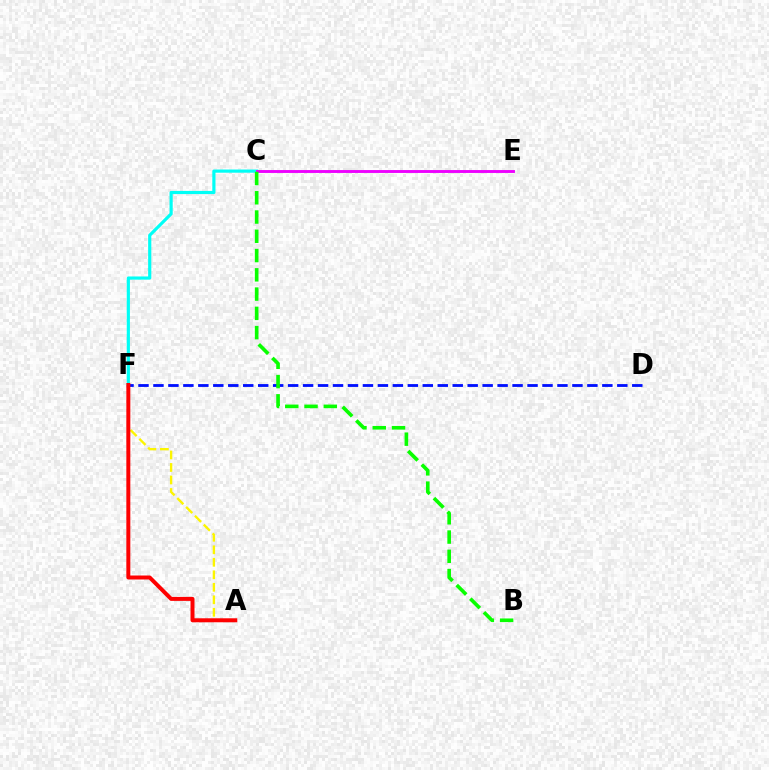{('C', 'F'): [{'color': '#00fff6', 'line_style': 'solid', 'thickness': 2.29}], ('C', 'E'): [{'color': '#ee00ff', 'line_style': 'solid', 'thickness': 2.08}], ('D', 'F'): [{'color': '#0010ff', 'line_style': 'dashed', 'thickness': 2.03}], ('A', 'F'): [{'color': '#fcf500', 'line_style': 'dashed', 'thickness': 1.7}, {'color': '#ff0000', 'line_style': 'solid', 'thickness': 2.87}], ('B', 'C'): [{'color': '#08ff00', 'line_style': 'dashed', 'thickness': 2.62}]}